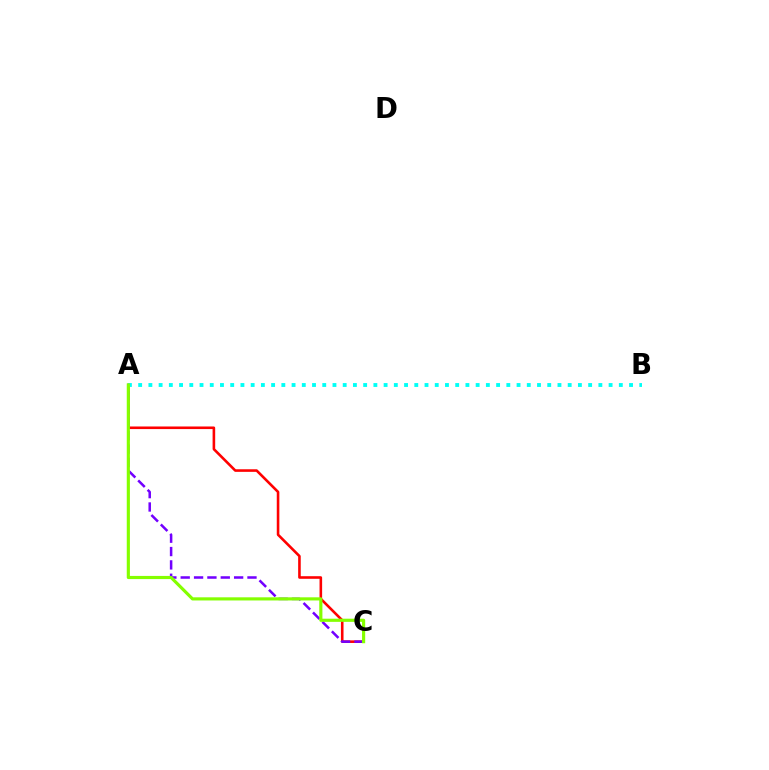{('A', 'C'): [{'color': '#ff0000', 'line_style': 'solid', 'thickness': 1.87}, {'color': '#7200ff', 'line_style': 'dashed', 'thickness': 1.81}, {'color': '#84ff00', 'line_style': 'solid', 'thickness': 2.27}], ('A', 'B'): [{'color': '#00fff6', 'line_style': 'dotted', 'thickness': 2.78}]}